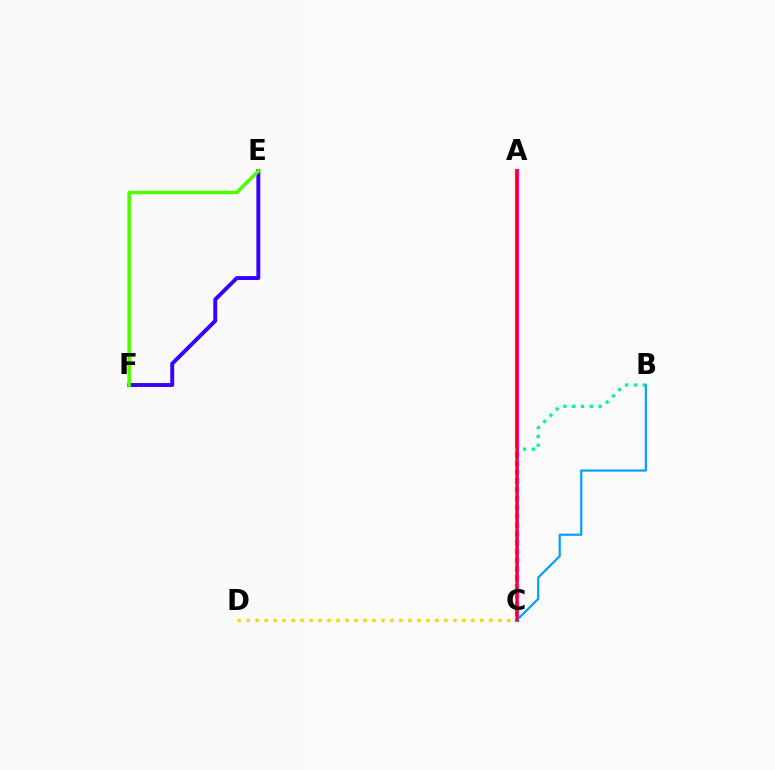{('E', 'F'): [{'color': '#3700ff', 'line_style': 'solid', 'thickness': 2.82}, {'color': '#4fff00', 'line_style': 'solid', 'thickness': 2.57}], ('A', 'C'): [{'color': '#ff00ed', 'line_style': 'solid', 'thickness': 2.98}, {'color': '#ff0000', 'line_style': 'solid', 'thickness': 1.68}], ('C', 'D'): [{'color': '#ffd500', 'line_style': 'dotted', 'thickness': 2.44}], ('B', 'C'): [{'color': '#00ff86', 'line_style': 'dotted', 'thickness': 2.4}, {'color': '#009eff', 'line_style': 'solid', 'thickness': 1.56}]}